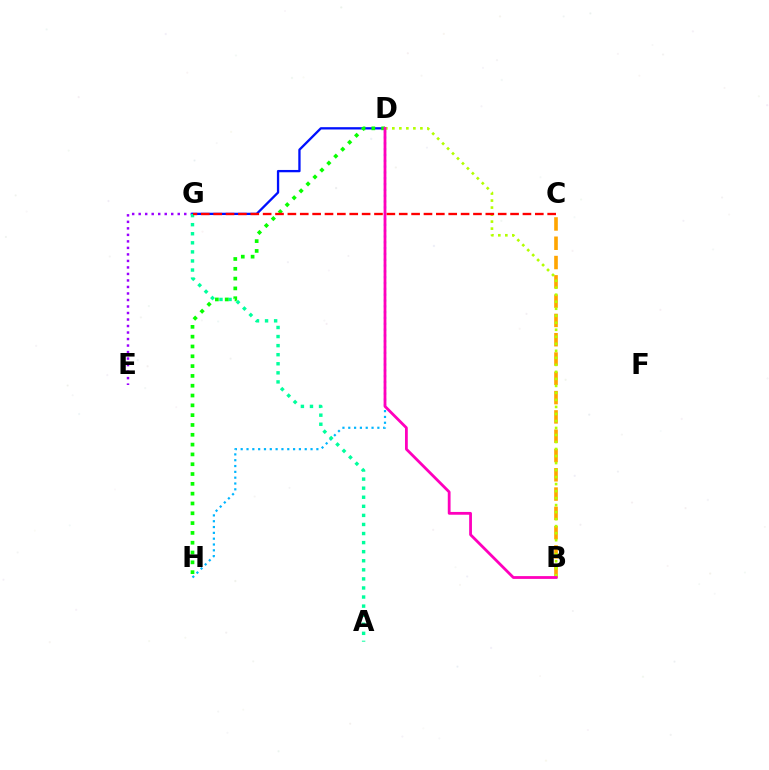{('E', 'G'): [{'color': '#9b00ff', 'line_style': 'dotted', 'thickness': 1.77}], ('D', 'G'): [{'color': '#0010ff', 'line_style': 'solid', 'thickness': 1.66}], ('D', 'H'): [{'color': '#00b5ff', 'line_style': 'dotted', 'thickness': 1.58}, {'color': '#08ff00', 'line_style': 'dotted', 'thickness': 2.67}], ('A', 'G'): [{'color': '#00ff9d', 'line_style': 'dotted', 'thickness': 2.46}], ('B', 'C'): [{'color': '#ffa500', 'line_style': 'dashed', 'thickness': 2.62}], ('B', 'D'): [{'color': '#b3ff00', 'line_style': 'dotted', 'thickness': 1.91}, {'color': '#ff00bd', 'line_style': 'solid', 'thickness': 2.01}], ('C', 'G'): [{'color': '#ff0000', 'line_style': 'dashed', 'thickness': 1.68}]}